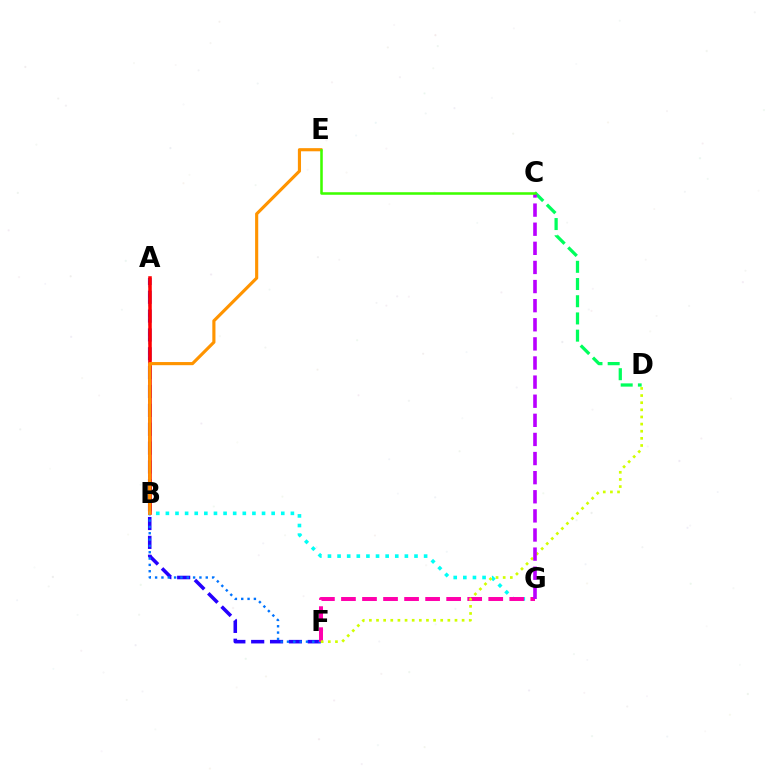{('A', 'F'): [{'color': '#2500ff', 'line_style': 'dashed', 'thickness': 2.56}, {'color': '#0074ff', 'line_style': 'dotted', 'thickness': 1.72}], ('A', 'B'): [{'color': '#ff0000', 'line_style': 'solid', 'thickness': 2.55}], ('B', 'E'): [{'color': '#ff9400', 'line_style': 'solid', 'thickness': 2.26}], ('B', 'G'): [{'color': '#00fff6', 'line_style': 'dotted', 'thickness': 2.61}], ('C', 'D'): [{'color': '#00ff5c', 'line_style': 'dashed', 'thickness': 2.34}], ('F', 'G'): [{'color': '#ff00ac', 'line_style': 'dashed', 'thickness': 2.86}], ('D', 'F'): [{'color': '#d1ff00', 'line_style': 'dotted', 'thickness': 1.94}], ('C', 'G'): [{'color': '#b900ff', 'line_style': 'dashed', 'thickness': 2.6}], ('C', 'E'): [{'color': '#3dff00', 'line_style': 'solid', 'thickness': 1.83}]}